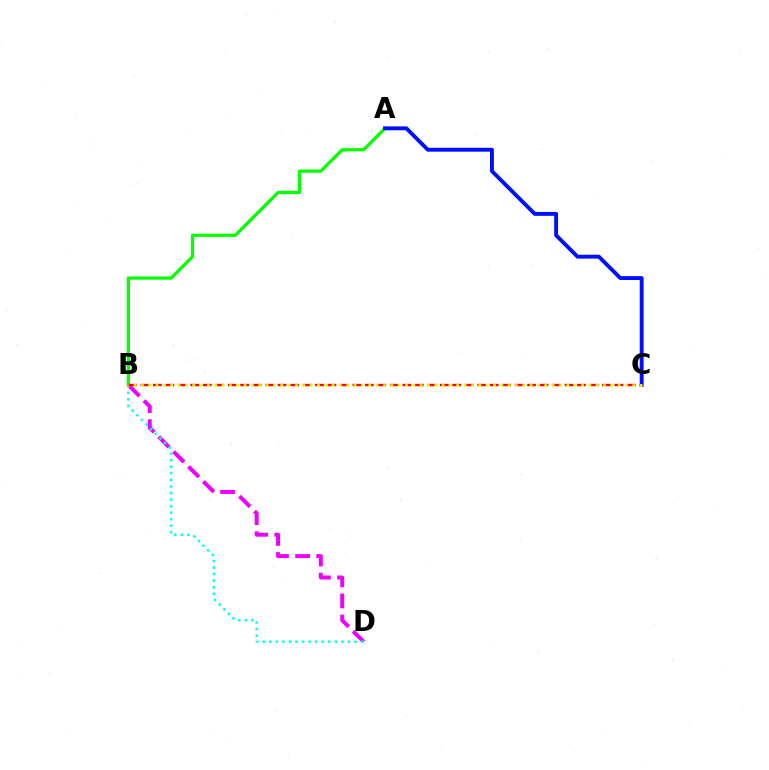{('B', 'D'): [{'color': '#ee00ff', 'line_style': 'dashed', 'thickness': 2.87}, {'color': '#00fff6', 'line_style': 'dotted', 'thickness': 1.78}], ('A', 'B'): [{'color': '#08ff00', 'line_style': 'solid', 'thickness': 2.35}], ('B', 'C'): [{'color': '#ff0000', 'line_style': 'dashed', 'thickness': 1.69}, {'color': '#fcf500', 'line_style': 'dotted', 'thickness': 1.99}], ('A', 'C'): [{'color': '#0010ff', 'line_style': 'solid', 'thickness': 2.8}]}